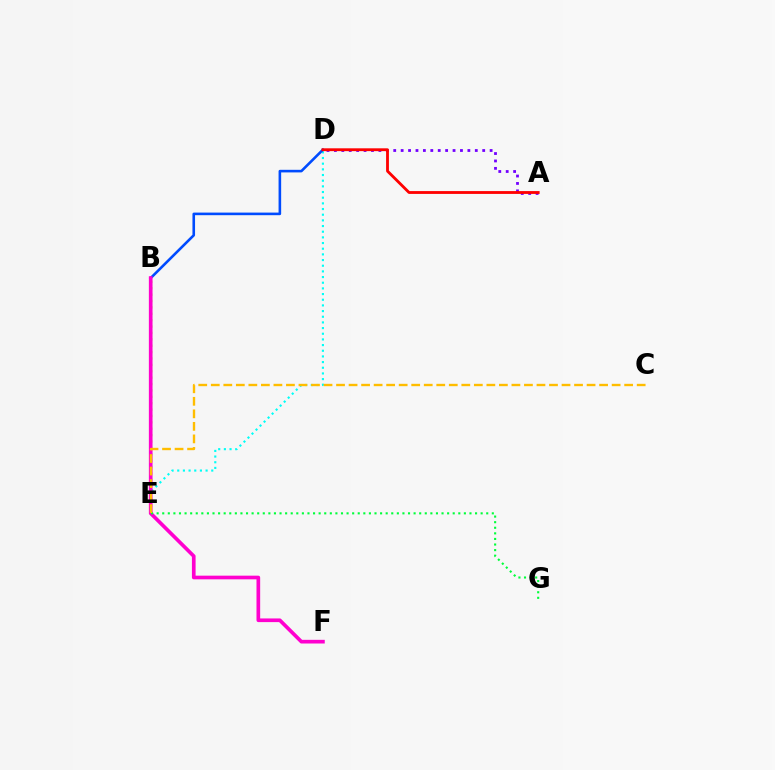{('A', 'D'): [{'color': '#7200ff', 'line_style': 'dotted', 'thickness': 2.01}, {'color': '#ff0000', 'line_style': 'solid', 'thickness': 2.04}], ('D', 'E'): [{'color': '#00fff6', 'line_style': 'dotted', 'thickness': 1.54}], ('B', 'E'): [{'color': '#84ff00', 'line_style': 'dotted', 'thickness': 1.74}], ('B', 'D'): [{'color': '#004bff', 'line_style': 'solid', 'thickness': 1.87}], ('B', 'F'): [{'color': '#ff00cf', 'line_style': 'solid', 'thickness': 2.64}], ('E', 'G'): [{'color': '#00ff39', 'line_style': 'dotted', 'thickness': 1.52}], ('C', 'E'): [{'color': '#ffbd00', 'line_style': 'dashed', 'thickness': 1.7}]}